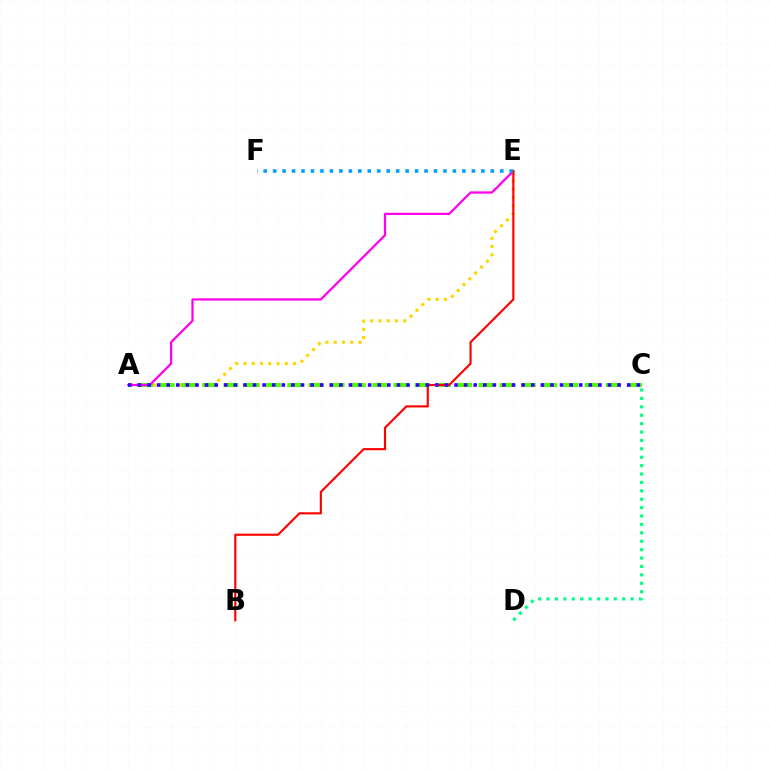{('A', 'E'): [{'color': '#ffd500', 'line_style': 'dotted', 'thickness': 2.24}, {'color': '#ff00ed', 'line_style': 'solid', 'thickness': 1.62}], ('A', 'C'): [{'color': '#4fff00', 'line_style': 'dashed', 'thickness': 2.89}, {'color': '#3700ff', 'line_style': 'dotted', 'thickness': 2.61}], ('C', 'D'): [{'color': '#00ff86', 'line_style': 'dotted', 'thickness': 2.28}], ('B', 'E'): [{'color': '#ff0000', 'line_style': 'solid', 'thickness': 1.55}], ('E', 'F'): [{'color': '#009eff', 'line_style': 'dotted', 'thickness': 2.57}]}